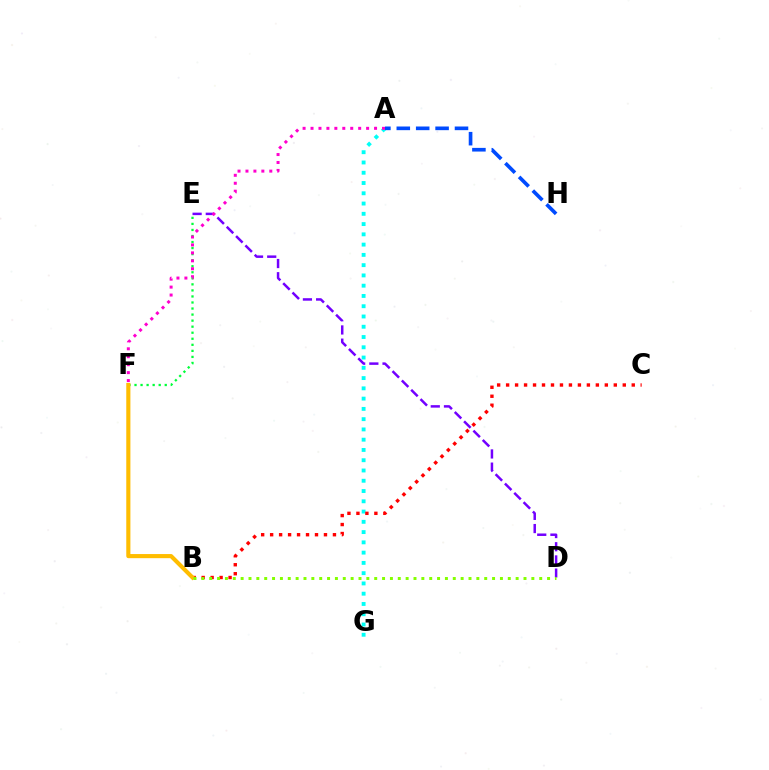{('A', 'G'): [{'color': '#00fff6', 'line_style': 'dotted', 'thickness': 2.79}], ('E', 'F'): [{'color': '#00ff39', 'line_style': 'dotted', 'thickness': 1.64}], ('D', 'E'): [{'color': '#7200ff', 'line_style': 'dashed', 'thickness': 1.79}], ('B', 'C'): [{'color': '#ff0000', 'line_style': 'dotted', 'thickness': 2.44}], ('B', 'F'): [{'color': '#ffbd00', 'line_style': 'solid', 'thickness': 2.97}], ('A', 'F'): [{'color': '#ff00cf', 'line_style': 'dotted', 'thickness': 2.16}], ('A', 'H'): [{'color': '#004bff', 'line_style': 'dashed', 'thickness': 2.64}], ('B', 'D'): [{'color': '#84ff00', 'line_style': 'dotted', 'thickness': 2.13}]}